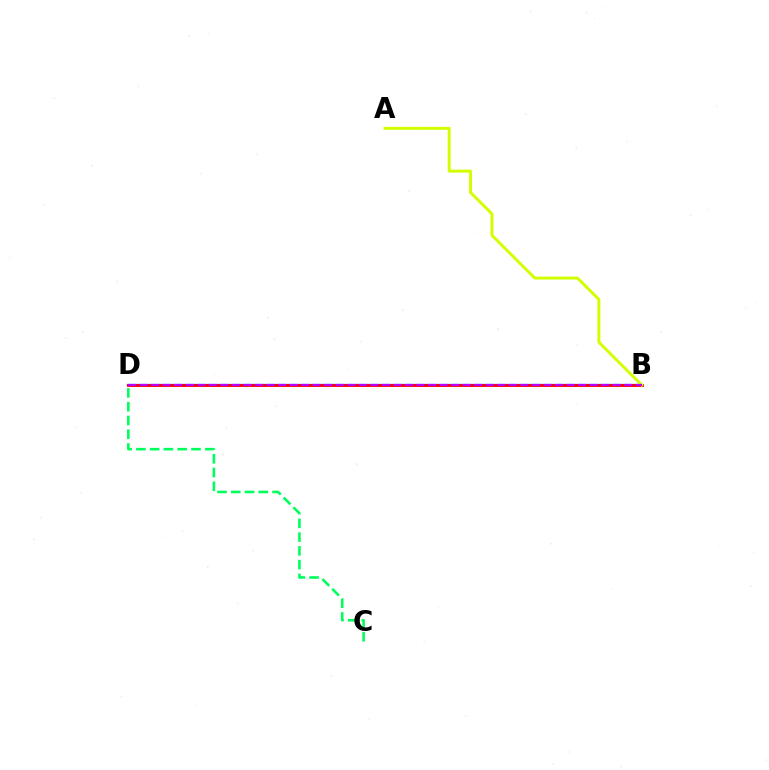{('B', 'D'): [{'color': '#0074ff', 'line_style': 'solid', 'thickness': 1.64}, {'color': '#ff0000', 'line_style': 'solid', 'thickness': 2.05}, {'color': '#b900ff', 'line_style': 'dashed', 'thickness': 1.57}], ('C', 'D'): [{'color': '#00ff5c', 'line_style': 'dashed', 'thickness': 1.87}], ('A', 'B'): [{'color': '#d1ff00', 'line_style': 'solid', 'thickness': 2.13}]}